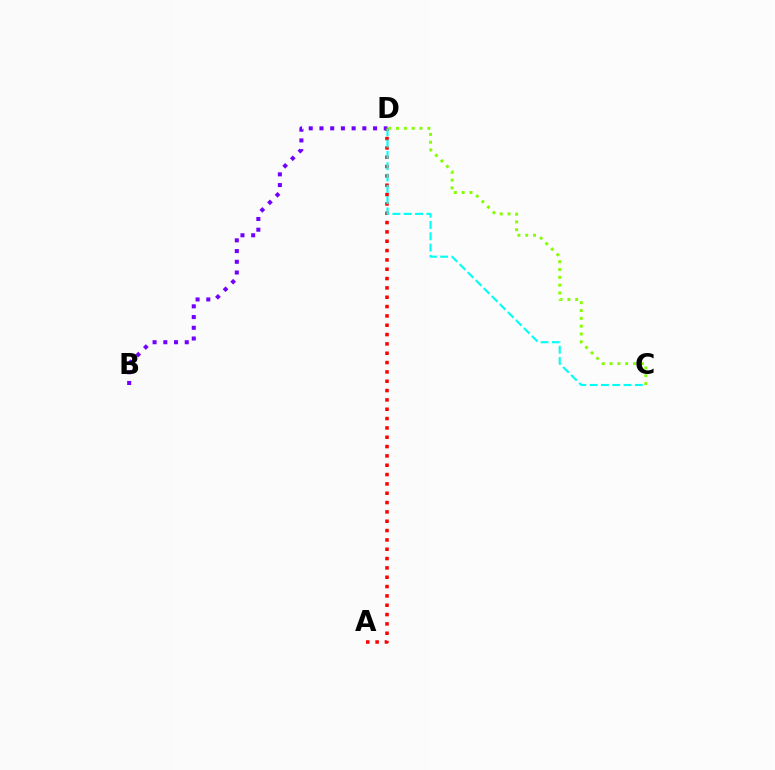{('B', 'D'): [{'color': '#7200ff', 'line_style': 'dotted', 'thickness': 2.91}], ('A', 'D'): [{'color': '#ff0000', 'line_style': 'dotted', 'thickness': 2.54}], ('C', 'D'): [{'color': '#84ff00', 'line_style': 'dotted', 'thickness': 2.12}, {'color': '#00fff6', 'line_style': 'dashed', 'thickness': 1.54}]}